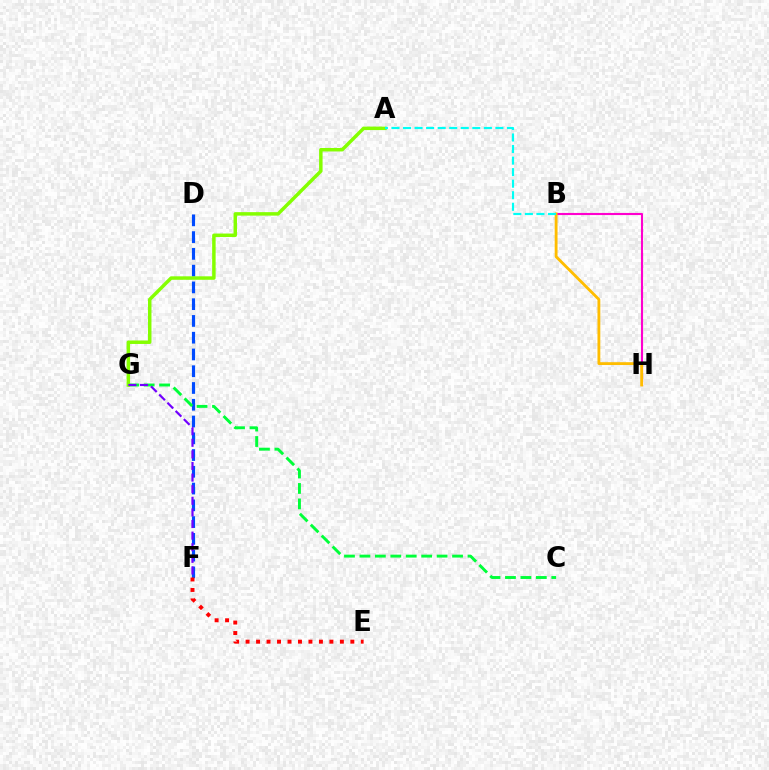{('D', 'F'): [{'color': '#004bff', 'line_style': 'dashed', 'thickness': 2.28}], ('E', 'F'): [{'color': '#ff0000', 'line_style': 'dotted', 'thickness': 2.85}], ('B', 'H'): [{'color': '#ff00cf', 'line_style': 'solid', 'thickness': 1.52}, {'color': '#ffbd00', 'line_style': 'solid', 'thickness': 2.04}], ('C', 'G'): [{'color': '#00ff39', 'line_style': 'dashed', 'thickness': 2.1}], ('A', 'G'): [{'color': '#84ff00', 'line_style': 'solid', 'thickness': 2.5}], ('A', 'B'): [{'color': '#00fff6', 'line_style': 'dashed', 'thickness': 1.57}], ('F', 'G'): [{'color': '#7200ff', 'line_style': 'dashed', 'thickness': 1.58}]}